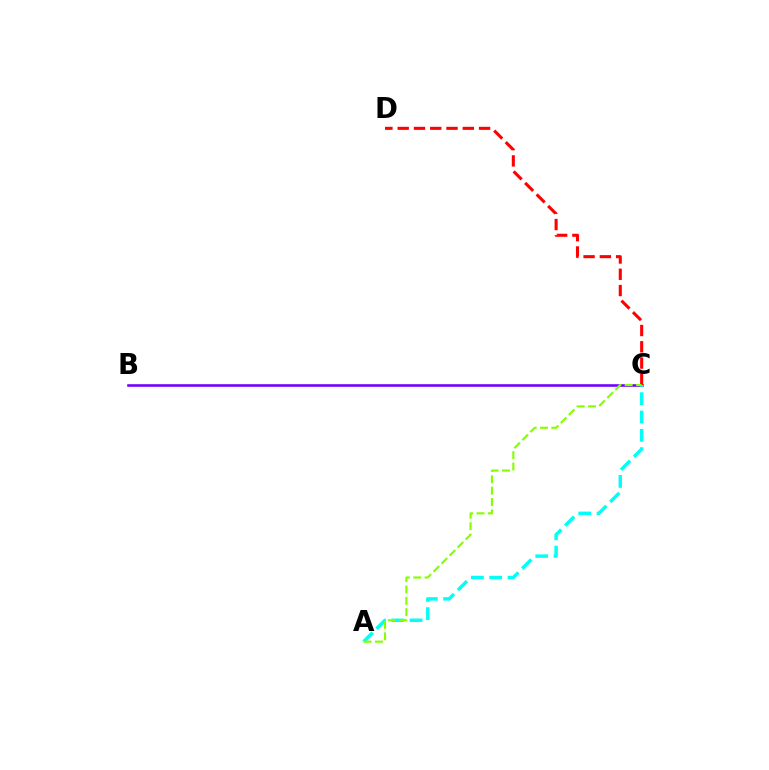{('B', 'C'): [{'color': '#7200ff', 'line_style': 'solid', 'thickness': 1.86}], ('A', 'C'): [{'color': '#00fff6', 'line_style': 'dashed', 'thickness': 2.49}, {'color': '#84ff00', 'line_style': 'dashed', 'thickness': 1.55}], ('C', 'D'): [{'color': '#ff0000', 'line_style': 'dashed', 'thickness': 2.21}]}